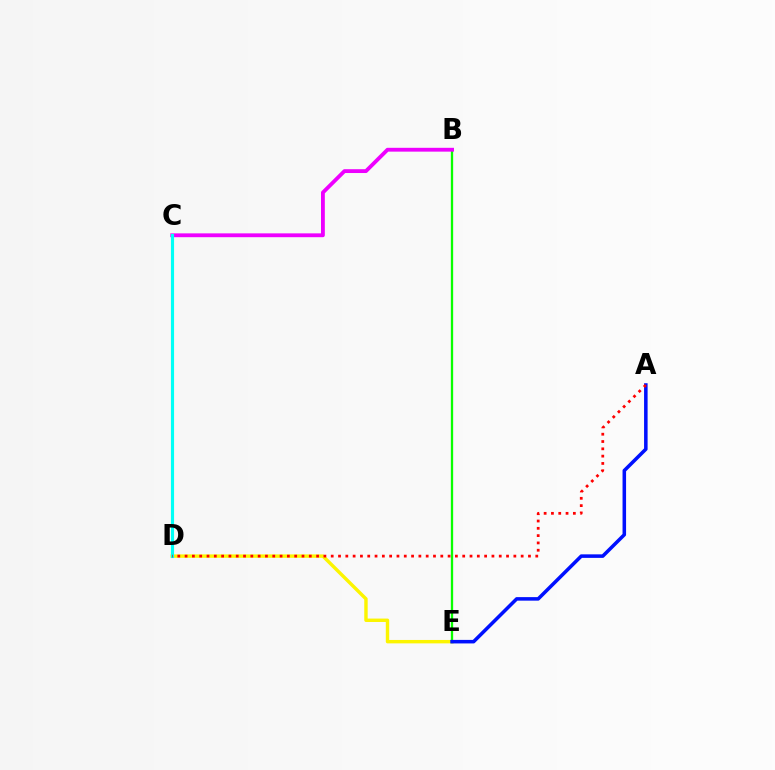{('D', 'E'): [{'color': '#fcf500', 'line_style': 'solid', 'thickness': 2.46}], ('B', 'E'): [{'color': '#08ff00', 'line_style': 'solid', 'thickness': 1.66}], ('B', 'C'): [{'color': '#ee00ff', 'line_style': 'solid', 'thickness': 2.76}], ('C', 'D'): [{'color': '#00fff6', 'line_style': 'solid', 'thickness': 2.26}], ('A', 'E'): [{'color': '#0010ff', 'line_style': 'solid', 'thickness': 2.55}], ('A', 'D'): [{'color': '#ff0000', 'line_style': 'dotted', 'thickness': 1.98}]}